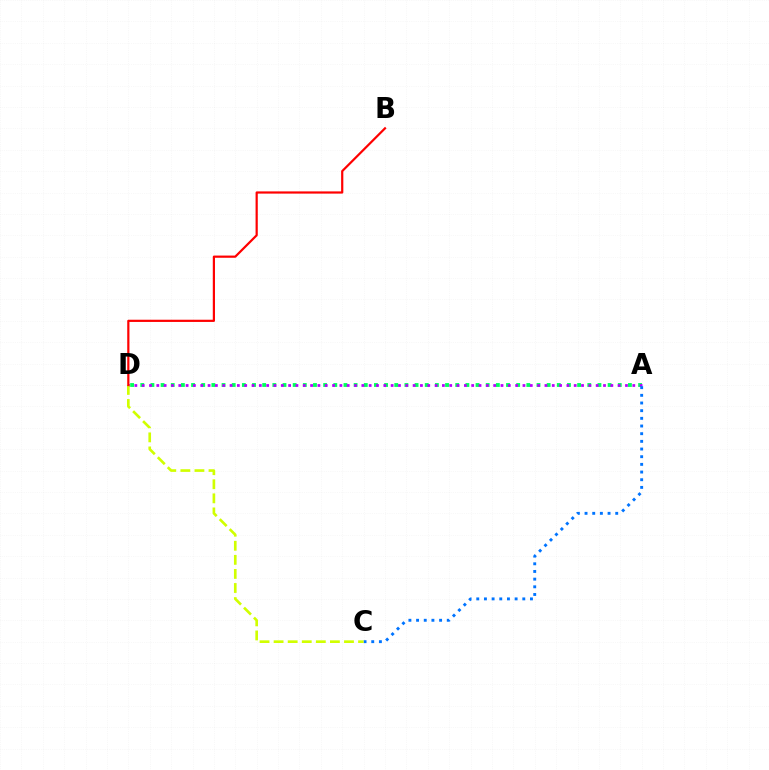{('A', 'D'): [{'color': '#00ff5c', 'line_style': 'dotted', 'thickness': 2.76}, {'color': '#b900ff', 'line_style': 'dotted', 'thickness': 1.99}], ('A', 'C'): [{'color': '#0074ff', 'line_style': 'dotted', 'thickness': 2.08}], ('C', 'D'): [{'color': '#d1ff00', 'line_style': 'dashed', 'thickness': 1.91}], ('B', 'D'): [{'color': '#ff0000', 'line_style': 'solid', 'thickness': 1.59}]}